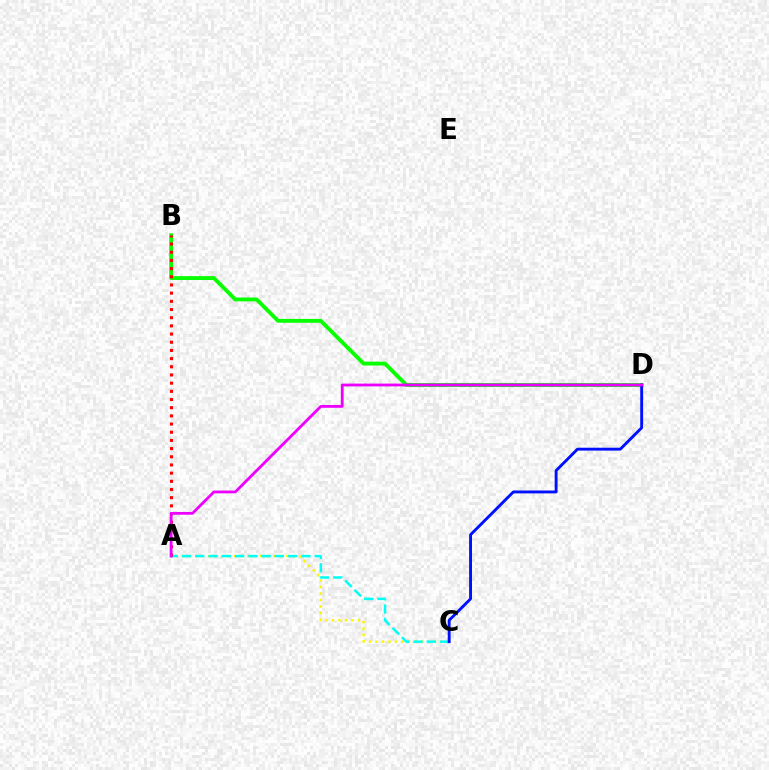{('B', 'D'): [{'color': '#08ff00', 'line_style': 'solid', 'thickness': 2.77}], ('A', 'C'): [{'color': '#fcf500', 'line_style': 'dotted', 'thickness': 1.76}, {'color': '#00fff6', 'line_style': 'dashed', 'thickness': 1.8}], ('A', 'B'): [{'color': '#ff0000', 'line_style': 'dotted', 'thickness': 2.22}], ('C', 'D'): [{'color': '#0010ff', 'line_style': 'solid', 'thickness': 2.08}], ('A', 'D'): [{'color': '#ee00ff', 'line_style': 'solid', 'thickness': 2.01}]}